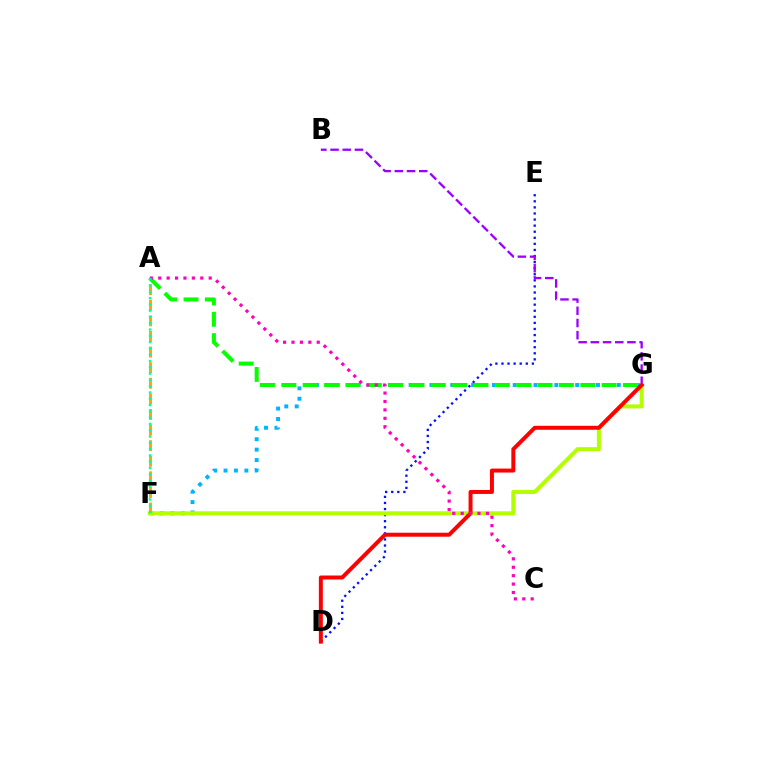{('F', 'G'): [{'color': '#00b5ff', 'line_style': 'dotted', 'thickness': 2.83}, {'color': '#b3ff00', 'line_style': 'solid', 'thickness': 2.92}], ('D', 'E'): [{'color': '#0010ff', 'line_style': 'dotted', 'thickness': 1.65}], ('A', 'G'): [{'color': '#08ff00', 'line_style': 'dashed', 'thickness': 2.9}], ('B', 'G'): [{'color': '#9b00ff', 'line_style': 'dashed', 'thickness': 1.66}], ('D', 'G'): [{'color': '#ff0000', 'line_style': 'solid', 'thickness': 2.86}], ('A', 'C'): [{'color': '#ff00bd', 'line_style': 'dotted', 'thickness': 2.29}], ('A', 'F'): [{'color': '#ffa500', 'line_style': 'dashed', 'thickness': 2.12}, {'color': '#00ff9d', 'line_style': 'dotted', 'thickness': 1.71}]}